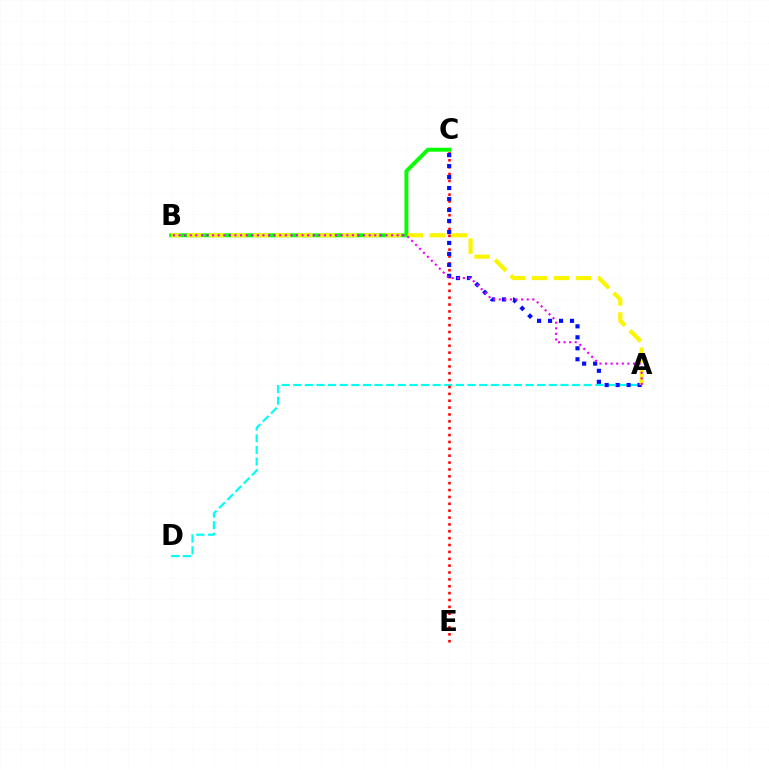{('A', 'D'): [{'color': '#00fff6', 'line_style': 'dashed', 'thickness': 1.58}], ('C', 'E'): [{'color': '#ff0000', 'line_style': 'dotted', 'thickness': 1.87}], ('A', 'C'): [{'color': '#0010ff', 'line_style': 'dotted', 'thickness': 2.98}], ('B', 'C'): [{'color': '#08ff00', 'line_style': 'solid', 'thickness': 2.8}], ('A', 'B'): [{'color': '#fcf500', 'line_style': 'dashed', 'thickness': 3.0}, {'color': '#ee00ff', 'line_style': 'dotted', 'thickness': 1.52}]}